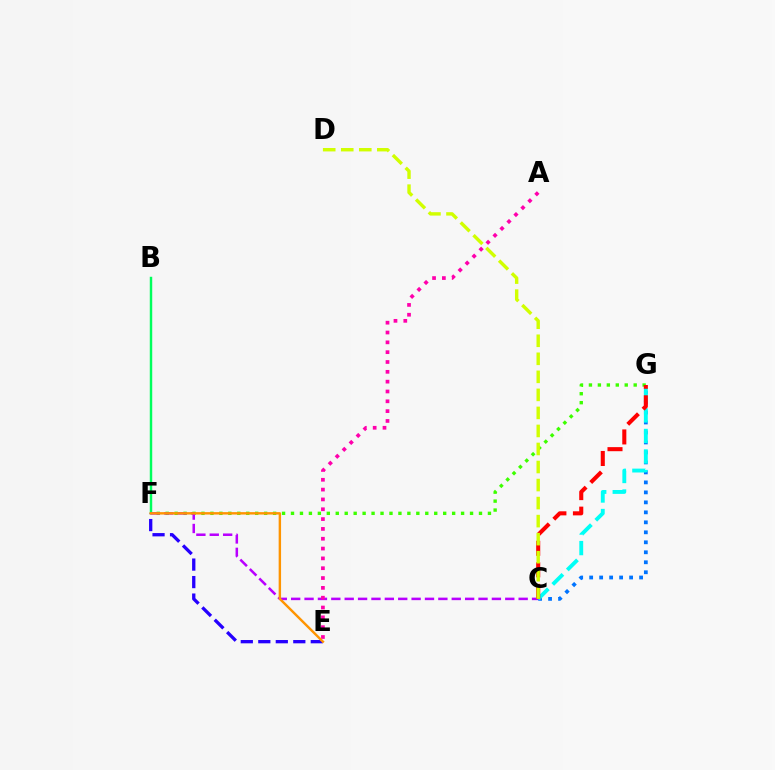{('F', 'G'): [{'color': '#3dff00', 'line_style': 'dotted', 'thickness': 2.43}], ('C', 'G'): [{'color': '#0074ff', 'line_style': 'dotted', 'thickness': 2.71}, {'color': '#00fff6', 'line_style': 'dashed', 'thickness': 2.79}, {'color': '#ff0000', 'line_style': 'dashed', 'thickness': 2.93}], ('B', 'F'): [{'color': '#00ff5c', 'line_style': 'solid', 'thickness': 1.76}], ('C', 'F'): [{'color': '#b900ff', 'line_style': 'dashed', 'thickness': 1.82}], ('A', 'E'): [{'color': '#ff00ac', 'line_style': 'dotted', 'thickness': 2.67}], ('E', 'F'): [{'color': '#2500ff', 'line_style': 'dashed', 'thickness': 2.38}, {'color': '#ff9400', 'line_style': 'solid', 'thickness': 1.74}], ('C', 'D'): [{'color': '#d1ff00', 'line_style': 'dashed', 'thickness': 2.45}]}